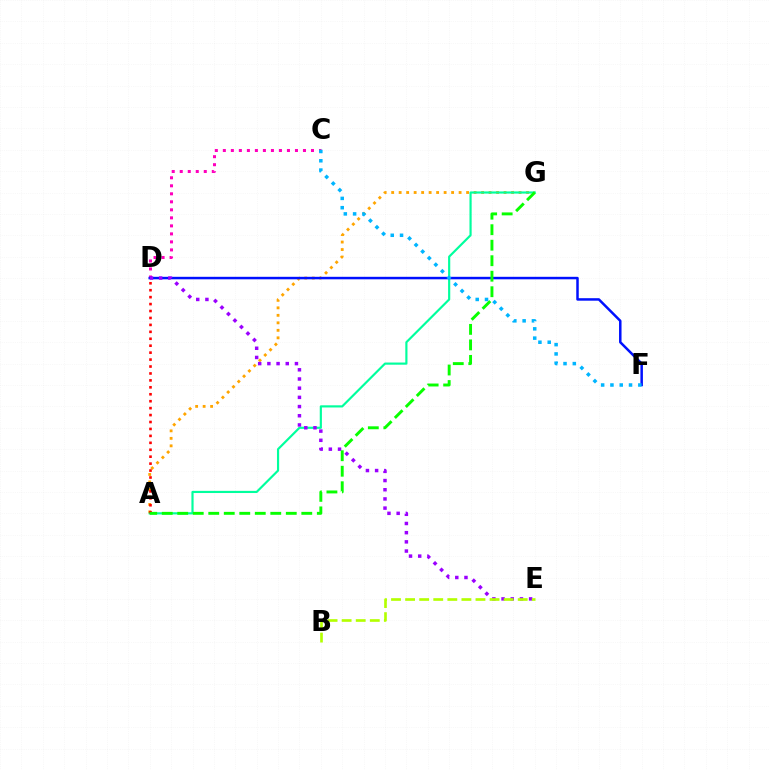{('A', 'G'): [{'color': '#ffa500', 'line_style': 'dotted', 'thickness': 2.04}, {'color': '#00ff9d', 'line_style': 'solid', 'thickness': 1.56}, {'color': '#08ff00', 'line_style': 'dashed', 'thickness': 2.11}], ('C', 'D'): [{'color': '#ff00bd', 'line_style': 'dotted', 'thickness': 2.18}], ('D', 'F'): [{'color': '#0010ff', 'line_style': 'solid', 'thickness': 1.8}], ('D', 'E'): [{'color': '#9b00ff', 'line_style': 'dotted', 'thickness': 2.5}], ('A', 'D'): [{'color': '#ff0000', 'line_style': 'dotted', 'thickness': 1.88}], ('B', 'E'): [{'color': '#b3ff00', 'line_style': 'dashed', 'thickness': 1.91}], ('C', 'F'): [{'color': '#00b5ff', 'line_style': 'dotted', 'thickness': 2.53}]}